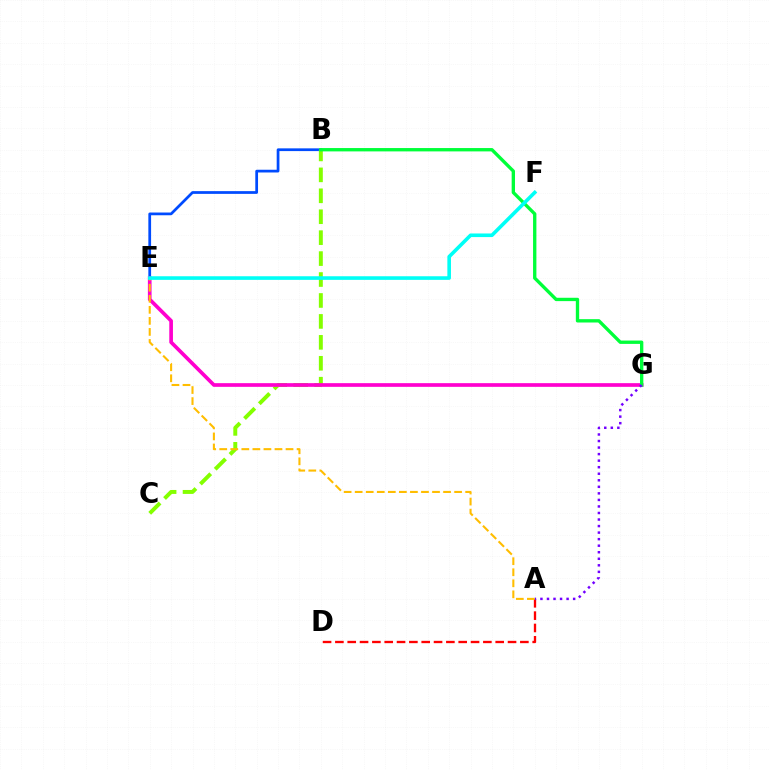{('A', 'D'): [{'color': '#ff0000', 'line_style': 'dashed', 'thickness': 1.68}], ('B', 'E'): [{'color': '#004bff', 'line_style': 'solid', 'thickness': 1.97}], ('B', 'C'): [{'color': '#84ff00', 'line_style': 'dashed', 'thickness': 2.84}], ('E', 'G'): [{'color': '#ff00cf', 'line_style': 'solid', 'thickness': 2.65}], ('B', 'G'): [{'color': '#00ff39', 'line_style': 'solid', 'thickness': 2.41}], ('A', 'G'): [{'color': '#7200ff', 'line_style': 'dotted', 'thickness': 1.78}], ('A', 'E'): [{'color': '#ffbd00', 'line_style': 'dashed', 'thickness': 1.5}], ('E', 'F'): [{'color': '#00fff6', 'line_style': 'solid', 'thickness': 2.6}]}